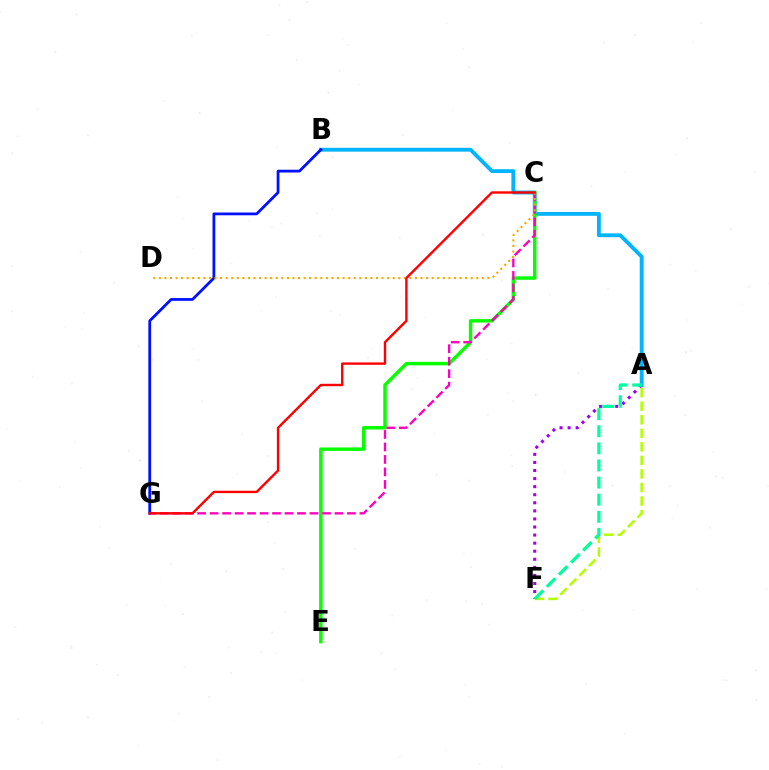{('A', 'F'): [{'color': '#b3ff00', 'line_style': 'dashed', 'thickness': 1.84}, {'color': '#9b00ff', 'line_style': 'dotted', 'thickness': 2.19}, {'color': '#00ff9d', 'line_style': 'dashed', 'thickness': 2.32}], ('A', 'B'): [{'color': '#00b5ff', 'line_style': 'solid', 'thickness': 2.78}], ('C', 'E'): [{'color': '#08ff00', 'line_style': 'solid', 'thickness': 2.49}], ('B', 'G'): [{'color': '#0010ff', 'line_style': 'solid', 'thickness': 2.0}], ('C', 'G'): [{'color': '#ff00bd', 'line_style': 'dashed', 'thickness': 1.7}, {'color': '#ff0000', 'line_style': 'solid', 'thickness': 1.72}], ('C', 'D'): [{'color': '#ffa500', 'line_style': 'dotted', 'thickness': 1.51}]}